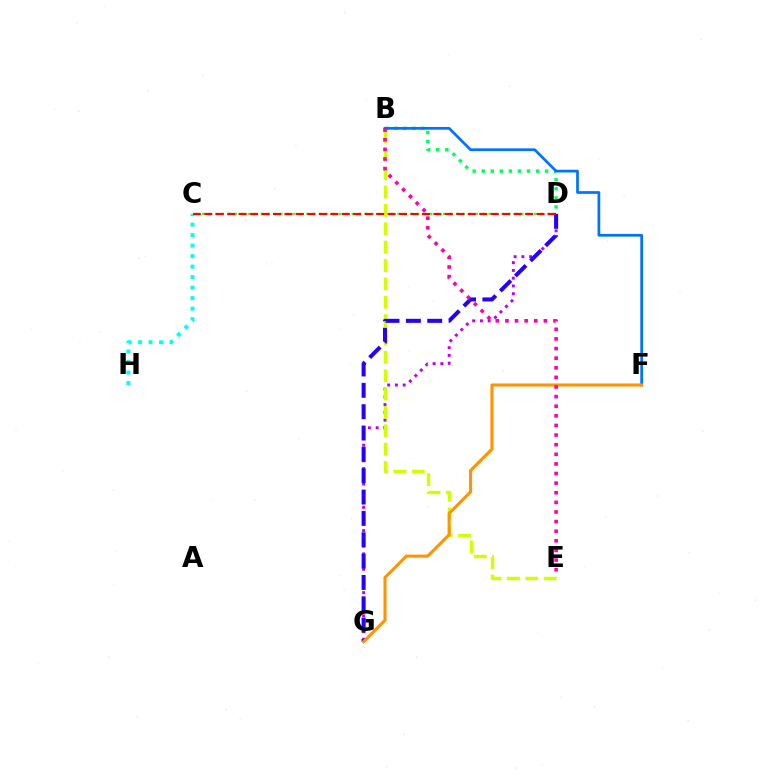{('B', 'D'): [{'color': '#00ff5c', 'line_style': 'dotted', 'thickness': 2.46}], ('B', 'F'): [{'color': '#0074ff', 'line_style': 'solid', 'thickness': 1.97}], ('C', 'D'): [{'color': '#3dff00', 'line_style': 'dotted', 'thickness': 1.77}, {'color': '#ff0000', 'line_style': 'dashed', 'thickness': 1.56}], ('D', 'G'): [{'color': '#b900ff', 'line_style': 'dotted', 'thickness': 2.11}, {'color': '#2500ff', 'line_style': 'dashed', 'thickness': 2.9}], ('B', 'E'): [{'color': '#d1ff00', 'line_style': 'dashed', 'thickness': 2.5}, {'color': '#ff00ac', 'line_style': 'dotted', 'thickness': 2.61}], ('C', 'H'): [{'color': '#00fff6', 'line_style': 'dotted', 'thickness': 2.85}], ('F', 'G'): [{'color': '#ff9400', 'line_style': 'solid', 'thickness': 2.22}]}